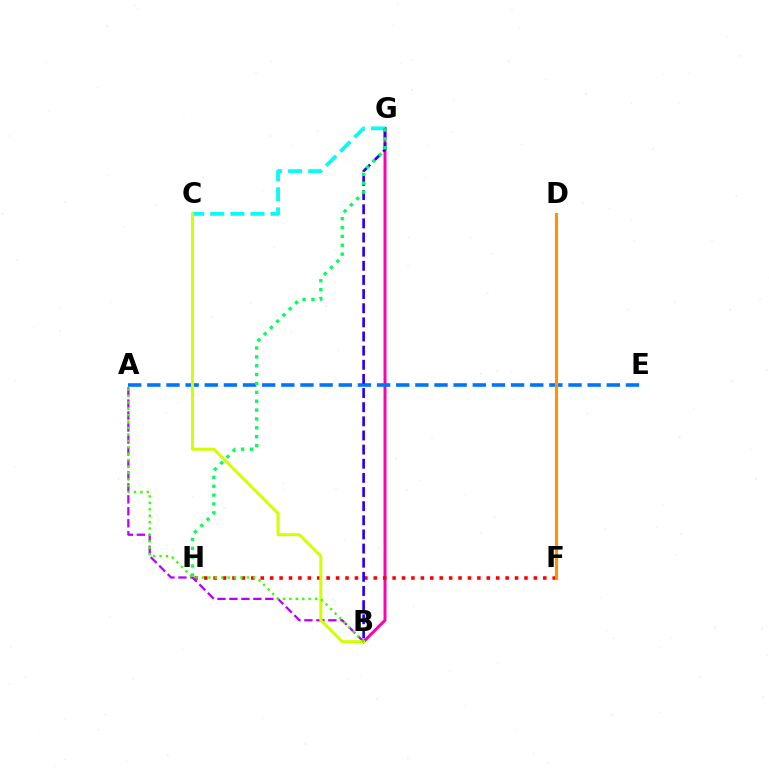{('B', 'G'): [{'color': '#ff00ac', 'line_style': 'solid', 'thickness': 2.12}, {'color': '#2500ff', 'line_style': 'dashed', 'thickness': 1.92}], ('F', 'H'): [{'color': '#ff0000', 'line_style': 'dotted', 'thickness': 2.56}], ('C', 'G'): [{'color': '#00fff6', 'line_style': 'dashed', 'thickness': 2.73}], ('A', 'E'): [{'color': '#0074ff', 'line_style': 'dashed', 'thickness': 2.6}], ('D', 'F'): [{'color': '#ff9400', 'line_style': 'solid', 'thickness': 2.24}], ('A', 'B'): [{'color': '#b900ff', 'line_style': 'dashed', 'thickness': 1.63}, {'color': '#3dff00', 'line_style': 'dotted', 'thickness': 1.74}], ('B', 'C'): [{'color': '#d1ff00', 'line_style': 'solid', 'thickness': 2.17}], ('G', 'H'): [{'color': '#00ff5c', 'line_style': 'dotted', 'thickness': 2.41}]}